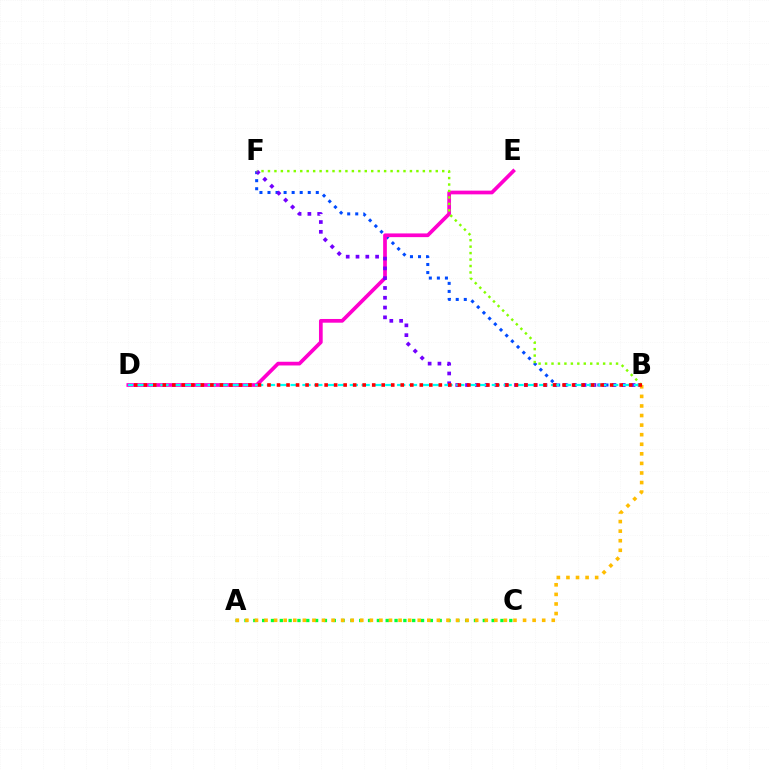{('B', 'F'): [{'color': '#004bff', 'line_style': 'dotted', 'thickness': 2.19}, {'color': '#7200ff', 'line_style': 'dotted', 'thickness': 2.66}, {'color': '#84ff00', 'line_style': 'dotted', 'thickness': 1.75}], ('D', 'E'): [{'color': '#ff00cf', 'line_style': 'solid', 'thickness': 2.67}], ('B', 'D'): [{'color': '#00fff6', 'line_style': 'dashed', 'thickness': 1.61}, {'color': '#ff0000', 'line_style': 'dotted', 'thickness': 2.59}], ('A', 'C'): [{'color': '#00ff39', 'line_style': 'dotted', 'thickness': 2.4}], ('A', 'B'): [{'color': '#ffbd00', 'line_style': 'dotted', 'thickness': 2.6}]}